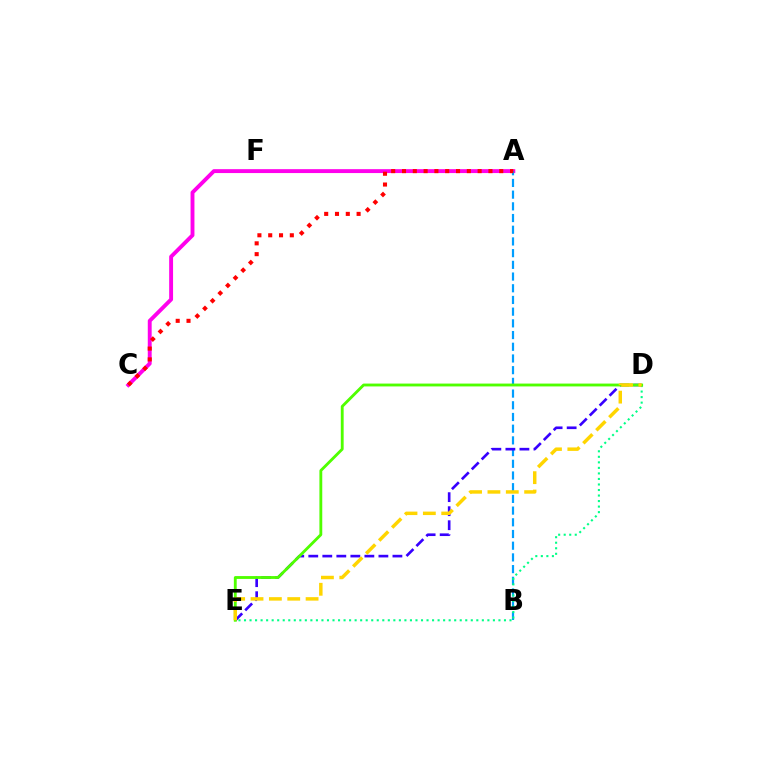{('A', 'C'): [{'color': '#ff00ed', 'line_style': 'solid', 'thickness': 2.8}, {'color': '#ff0000', 'line_style': 'dotted', 'thickness': 2.94}], ('A', 'B'): [{'color': '#009eff', 'line_style': 'dashed', 'thickness': 1.59}], ('D', 'E'): [{'color': '#00ff86', 'line_style': 'dotted', 'thickness': 1.5}, {'color': '#3700ff', 'line_style': 'dashed', 'thickness': 1.91}, {'color': '#4fff00', 'line_style': 'solid', 'thickness': 2.05}, {'color': '#ffd500', 'line_style': 'dashed', 'thickness': 2.49}]}